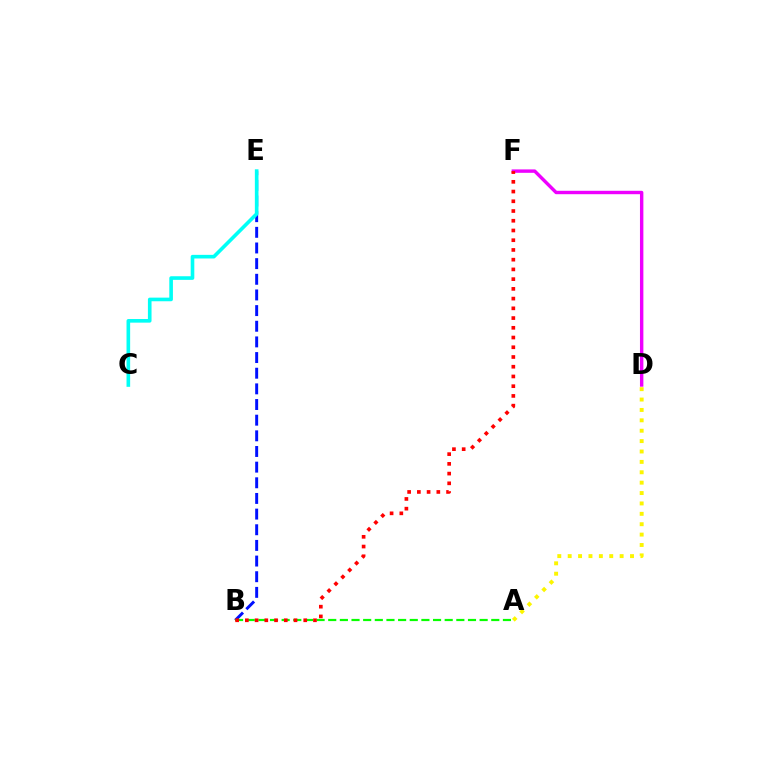{('B', 'E'): [{'color': '#0010ff', 'line_style': 'dashed', 'thickness': 2.13}], ('A', 'D'): [{'color': '#fcf500', 'line_style': 'dotted', 'thickness': 2.82}], ('A', 'B'): [{'color': '#08ff00', 'line_style': 'dashed', 'thickness': 1.58}], ('D', 'F'): [{'color': '#ee00ff', 'line_style': 'solid', 'thickness': 2.45}], ('B', 'F'): [{'color': '#ff0000', 'line_style': 'dotted', 'thickness': 2.64}], ('C', 'E'): [{'color': '#00fff6', 'line_style': 'solid', 'thickness': 2.61}]}